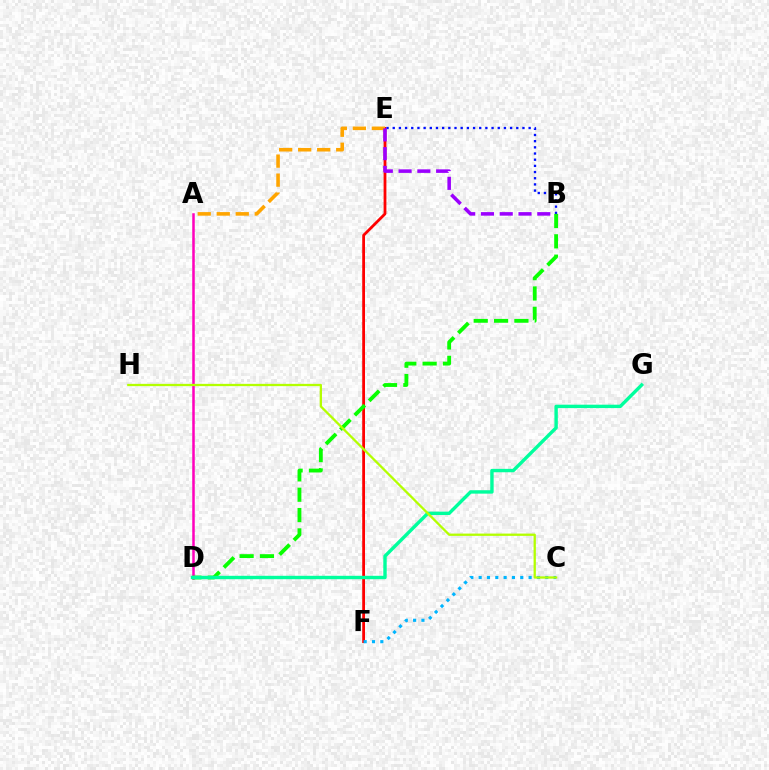{('A', 'D'): [{'color': '#ff00bd', 'line_style': 'solid', 'thickness': 1.81}], ('E', 'F'): [{'color': '#ff0000', 'line_style': 'solid', 'thickness': 2.01}], ('A', 'E'): [{'color': '#ffa500', 'line_style': 'dashed', 'thickness': 2.58}], ('B', 'E'): [{'color': '#0010ff', 'line_style': 'dotted', 'thickness': 1.68}, {'color': '#9b00ff', 'line_style': 'dashed', 'thickness': 2.55}], ('C', 'F'): [{'color': '#00b5ff', 'line_style': 'dotted', 'thickness': 2.26}], ('B', 'D'): [{'color': '#08ff00', 'line_style': 'dashed', 'thickness': 2.76}], ('D', 'G'): [{'color': '#00ff9d', 'line_style': 'solid', 'thickness': 2.45}], ('C', 'H'): [{'color': '#b3ff00', 'line_style': 'solid', 'thickness': 1.65}]}